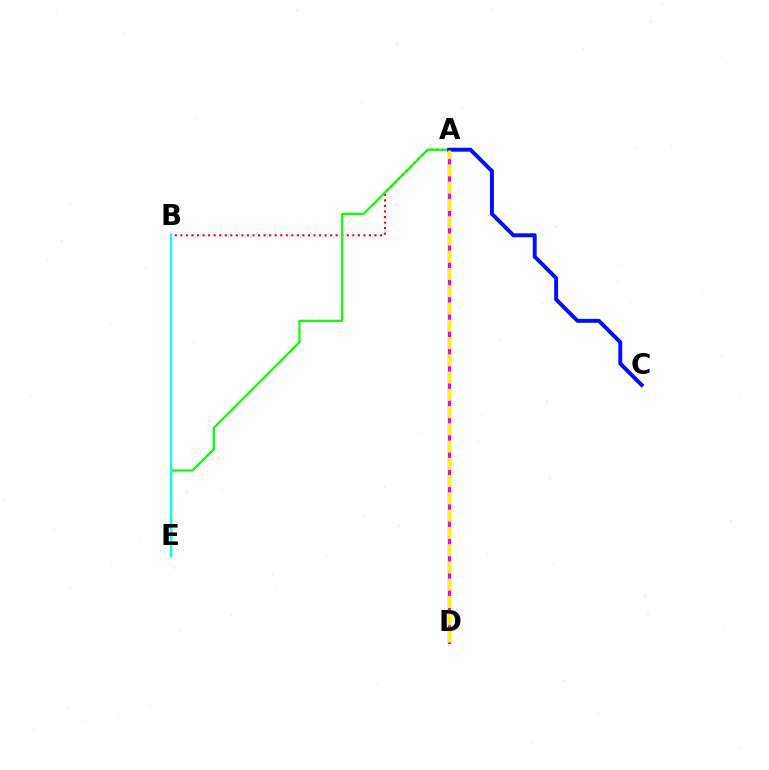{('A', 'B'): [{'color': '#ff0000', 'line_style': 'dotted', 'thickness': 1.51}], ('A', 'E'): [{'color': '#08ff00', 'line_style': 'solid', 'thickness': 1.59}], ('A', 'D'): [{'color': '#ee00ff', 'line_style': 'solid', 'thickness': 2.34}, {'color': '#fcf500', 'line_style': 'dashed', 'thickness': 2.34}], ('A', 'C'): [{'color': '#0010ff', 'line_style': 'solid', 'thickness': 2.83}], ('B', 'E'): [{'color': '#00fff6', 'line_style': 'solid', 'thickness': 1.68}]}